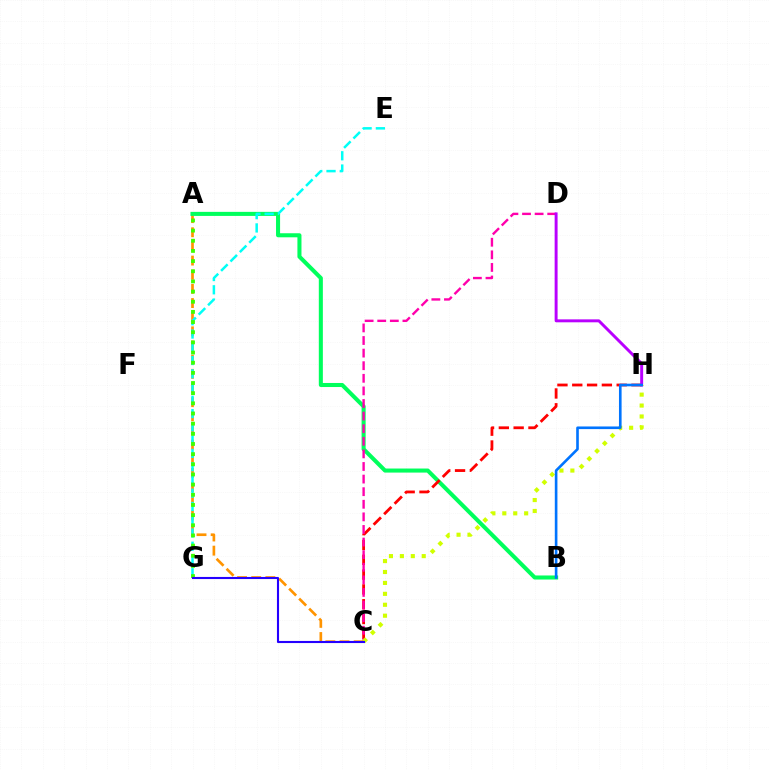{('A', 'C'): [{'color': '#ff9400', 'line_style': 'dashed', 'thickness': 1.92}], ('A', 'B'): [{'color': '#00ff5c', 'line_style': 'solid', 'thickness': 2.92}], ('E', 'G'): [{'color': '#00fff6', 'line_style': 'dashed', 'thickness': 1.8}], ('C', 'H'): [{'color': '#ff0000', 'line_style': 'dashed', 'thickness': 2.01}, {'color': '#d1ff00', 'line_style': 'dotted', 'thickness': 2.97}], ('C', 'D'): [{'color': '#ff00ac', 'line_style': 'dashed', 'thickness': 1.71}], ('A', 'G'): [{'color': '#3dff00', 'line_style': 'dotted', 'thickness': 2.76}], ('D', 'H'): [{'color': '#b900ff', 'line_style': 'solid', 'thickness': 2.12}], ('B', 'H'): [{'color': '#0074ff', 'line_style': 'solid', 'thickness': 1.89}], ('C', 'G'): [{'color': '#2500ff', 'line_style': 'solid', 'thickness': 1.52}]}